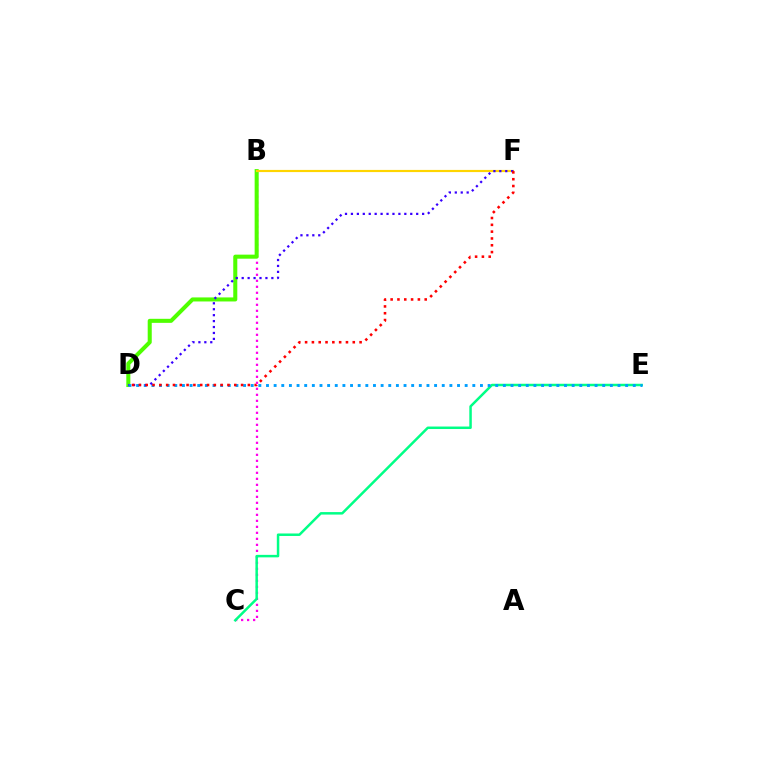{('B', 'C'): [{'color': '#ff00ed', 'line_style': 'dotted', 'thickness': 1.63}], ('B', 'D'): [{'color': '#4fff00', 'line_style': 'solid', 'thickness': 2.91}], ('B', 'F'): [{'color': '#ffd500', 'line_style': 'solid', 'thickness': 1.56}], ('C', 'E'): [{'color': '#00ff86', 'line_style': 'solid', 'thickness': 1.79}], ('D', 'E'): [{'color': '#009eff', 'line_style': 'dotted', 'thickness': 2.08}], ('D', 'F'): [{'color': '#3700ff', 'line_style': 'dotted', 'thickness': 1.61}, {'color': '#ff0000', 'line_style': 'dotted', 'thickness': 1.85}]}